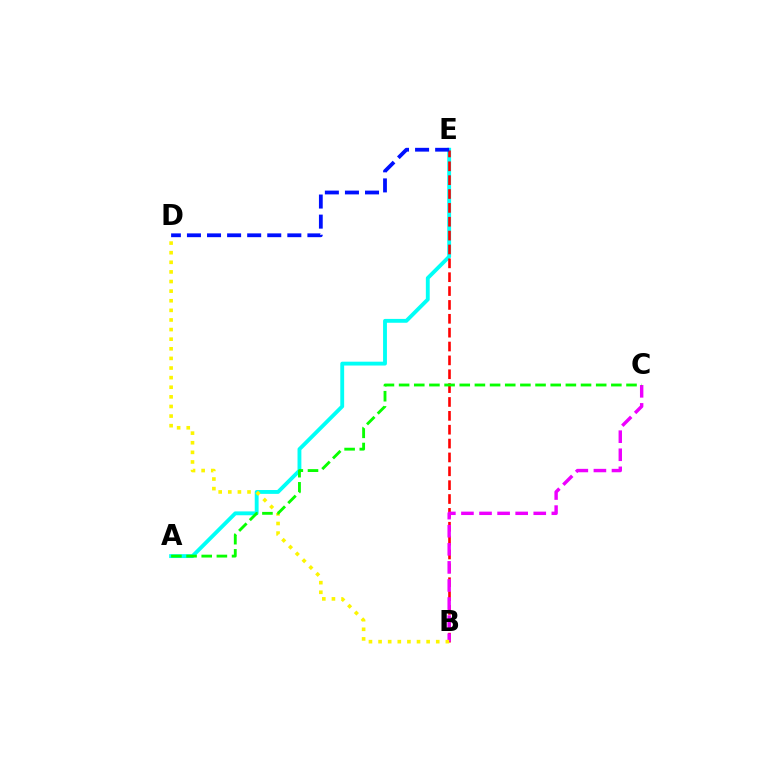{('A', 'E'): [{'color': '#00fff6', 'line_style': 'solid', 'thickness': 2.77}], ('B', 'E'): [{'color': '#ff0000', 'line_style': 'dashed', 'thickness': 1.88}], ('B', 'C'): [{'color': '#ee00ff', 'line_style': 'dashed', 'thickness': 2.46}], ('B', 'D'): [{'color': '#fcf500', 'line_style': 'dotted', 'thickness': 2.61}], ('A', 'C'): [{'color': '#08ff00', 'line_style': 'dashed', 'thickness': 2.06}], ('D', 'E'): [{'color': '#0010ff', 'line_style': 'dashed', 'thickness': 2.73}]}